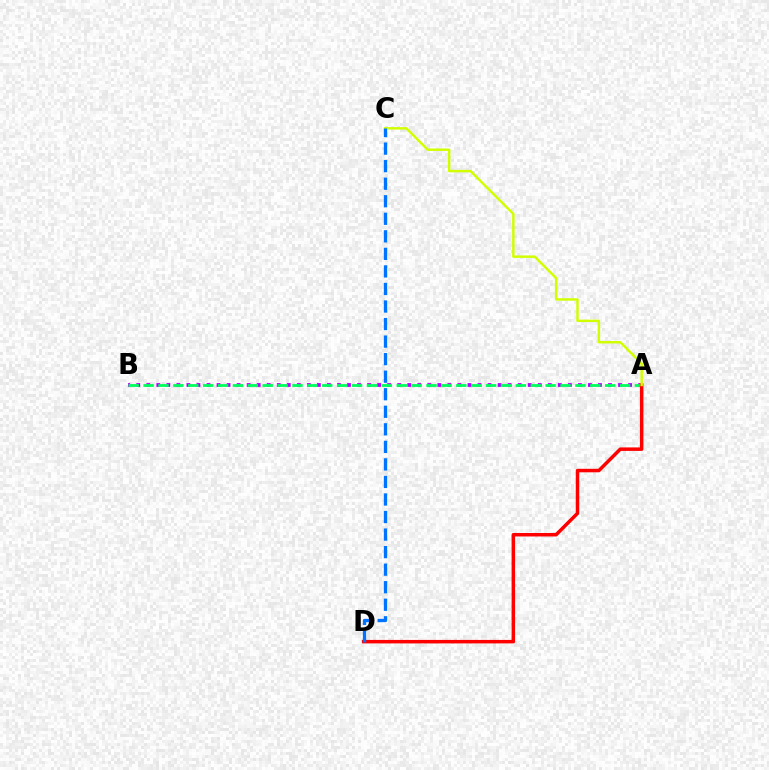{('A', 'B'): [{'color': '#b900ff', 'line_style': 'dotted', 'thickness': 2.73}, {'color': '#00ff5c', 'line_style': 'dashed', 'thickness': 2.02}], ('A', 'D'): [{'color': '#ff0000', 'line_style': 'solid', 'thickness': 2.51}], ('A', 'C'): [{'color': '#d1ff00', 'line_style': 'solid', 'thickness': 1.77}], ('C', 'D'): [{'color': '#0074ff', 'line_style': 'dashed', 'thickness': 2.38}]}